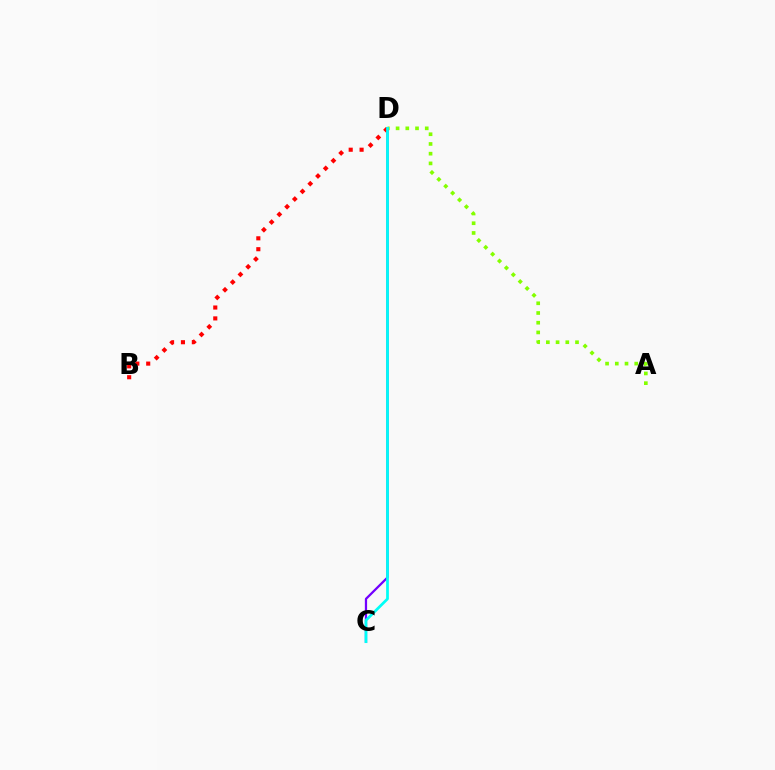{('A', 'D'): [{'color': '#84ff00', 'line_style': 'dotted', 'thickness': 2.64}], ('C', 'D'): [{'color': '#7200ff', 'line_style': 'solid', 'thickness': 1.62}, {'color': '#00fff6', 'line_style': 'solid', 'thickness': 1.97}], ('B', 'D'): [{'color': '#ff0000', 'line_style': 'dotted', 'thickness': 2.96}]}